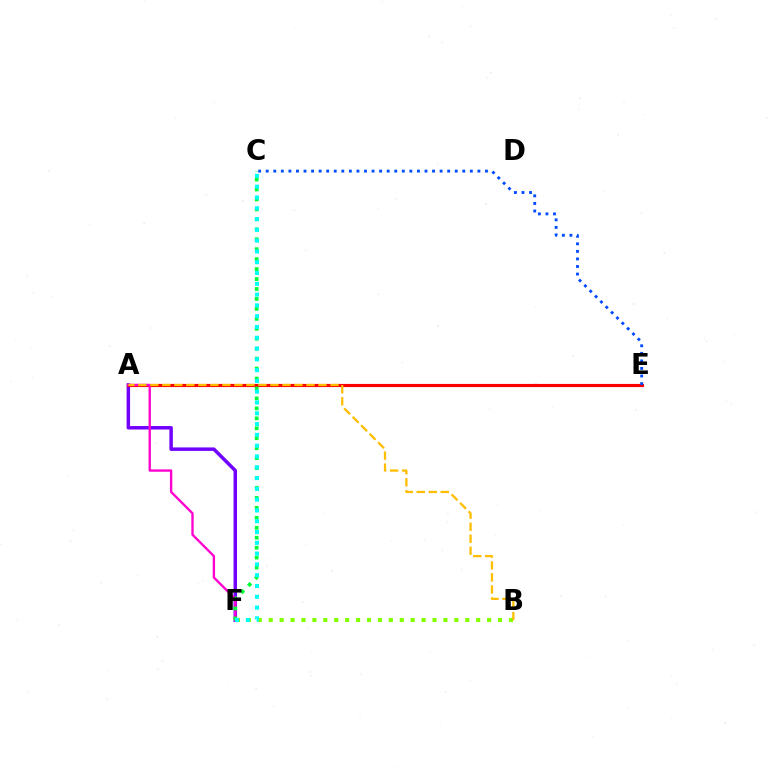{('A', 'F'): [{'color': '#7200ff', 'line_style': 'solid', 'thickness': 2.51}, {'color': '#ff00cf', 'line_style': 'solid', 'thickness': 1.7}], ('A', 'E'): [{'color': '#ff0000', 'line_style': 'solid', 'thickness': 2.26}], ('C', 'F'): [{'color': '#00ff39', 'line_style': 'dotted', 'thickness': 2.7}, {'color': '#00fff6', 'line_style': 'dotted', 'thickness': 2.93}], ('B', 'F'): [{'color': '#84ff00', 'line_style': 'dotted', 'thickness': 2.97}], ('C', 'E'): [{'color': '#004bff', 'line_style': 'dotted', 'thickness': 2.05}], ('A', 'B'): [{'color': '#ffbd00', 'line_style': 'dashed', 'thickness': 1.63}]}